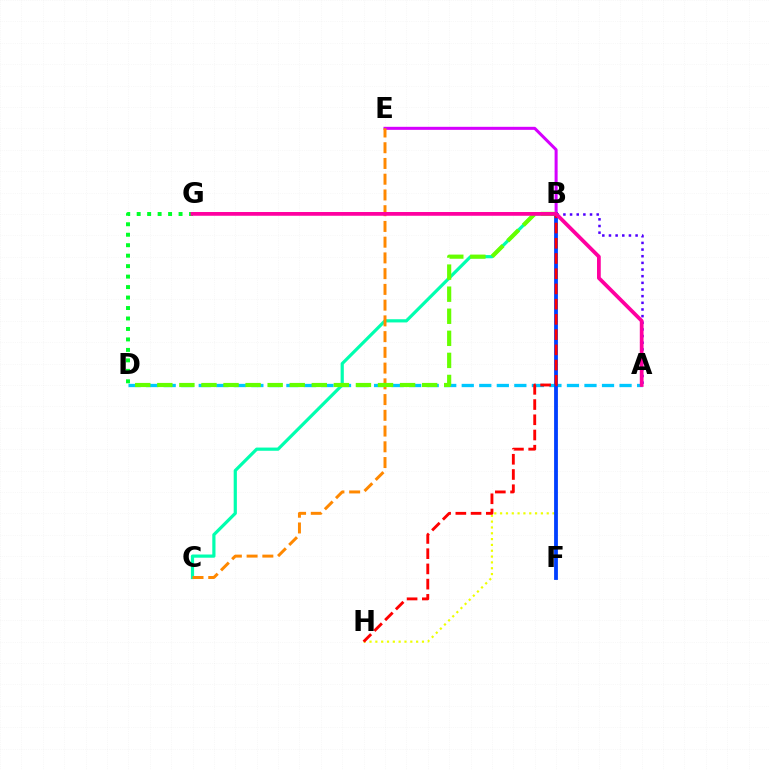{('B', 'H'): [{'color': '#eeff00', 'line_style': 'dotted', 'thickness': 1.58}, {'color': '#ff0000', 'line_style': 'dashed', 'thickness': 2.07}], ('B', 'C'): [{'color': '#00ffaf', 'line_style': 'solid', 'thickness': 2.3}], ('A', 'B'): [{'color': '#4f00ff', 'line_style': 'dotted', 'thickness': 1.81}], ('B', 'E'): [{'color': '#d600ff', 'line_style': 'solid', 'thickness': 2.18}], ('A', 'D'): [{'color': '#00c7ff', 'line_style': 'dashed', 'thickness': 2.38}], ('B', 'F'): [{'color': '#003fff', 'line_style': 'solid', 'thickness': 2.74}], ('C', 'E'): [{'color': '#ff8800', 'line_style': 'dashed', 'thickness': 2.14}], ('B', 'D'): [{'color': '#66ff00', 'line_style': 'dashed', 'thickness': 3.0}], ('D', 'G'): [{'color': '#00ff27', 'line_style': 'dotted', 'thickness': 2.84}], ('A', 'G'): [{'color': '#ff00a0', 'line_style': 'solid', 'thickness': 2.7}]}